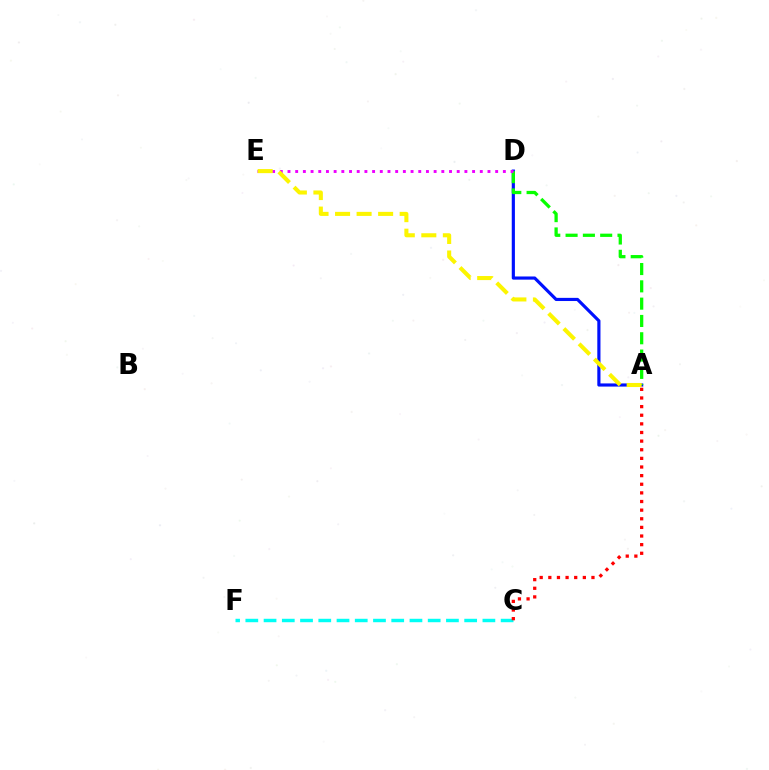{('A', 'D'): [{'color': '#0010ff', 'line_style': 'solid', 'thickness': 2.27}, {'color': '#08ff00', 'line_style': 'dashed', 'thickness': 2.35}], ('C', 'F'): [{'color': '#00fff6', 'line_style': 'dashed', 'thickness': 2.48}], ('D', 'E'): [{'color': '#ee00ff', 'line_style': 'dotted', 'thickness': 2.09}], ('A', 'E'): [{'color': '#fcf500', 'line_style': 'dashed', 'thickness': 2.92}], ('A', 'C'): [{'color': '#ff0000', 'line_style': 'dotted', 'thickness': 2.34}]}